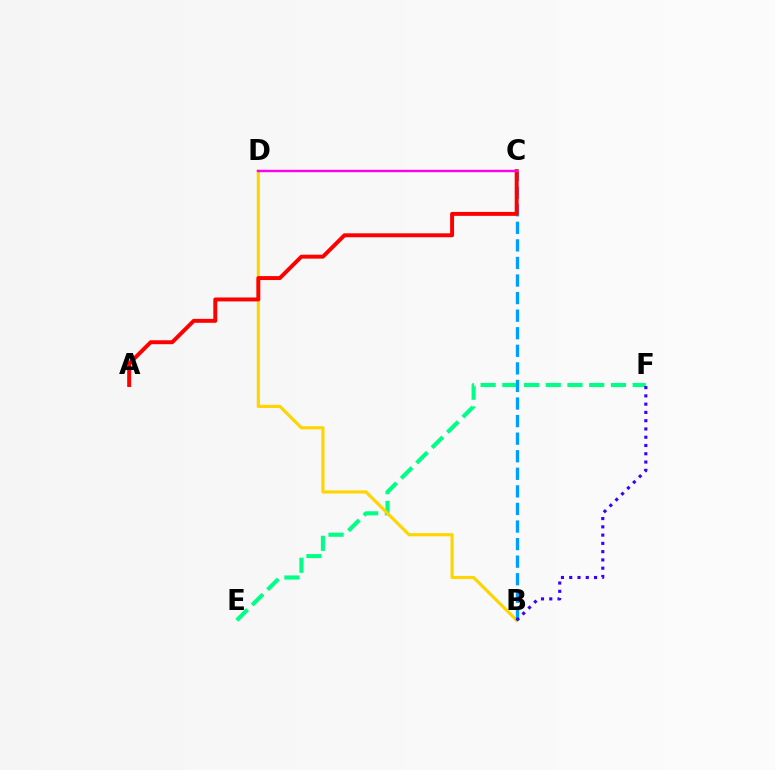{('E', 'F'): [{'color': '#00ff86', 'line_style': 'dashed', 'thickness': 2.95}], ('B', 'D'): [{'color': '#ffd500', 'line_style': 'solid', 'thickness': 2.28}], ('B', 'C'): [{'color': '#009eff', 'line_style': 'dashed', 'thickness': 2.39}], ('A', 'C'): [{'color': '#ff0000', 'line_style': 'solid', 'thickness': 2.83}], ('C', 'D'): [{'color': '#4fff00', 'line_style': 'solid', 'thickness': 1.51}, {'color': '#ff00ed', 'line_style': 'solid', 'thickness': 1.72}], ('B', 'F'): [{'color': '#3700ff', 'line_style': 'dotted', 'thickness': 2.25}]}